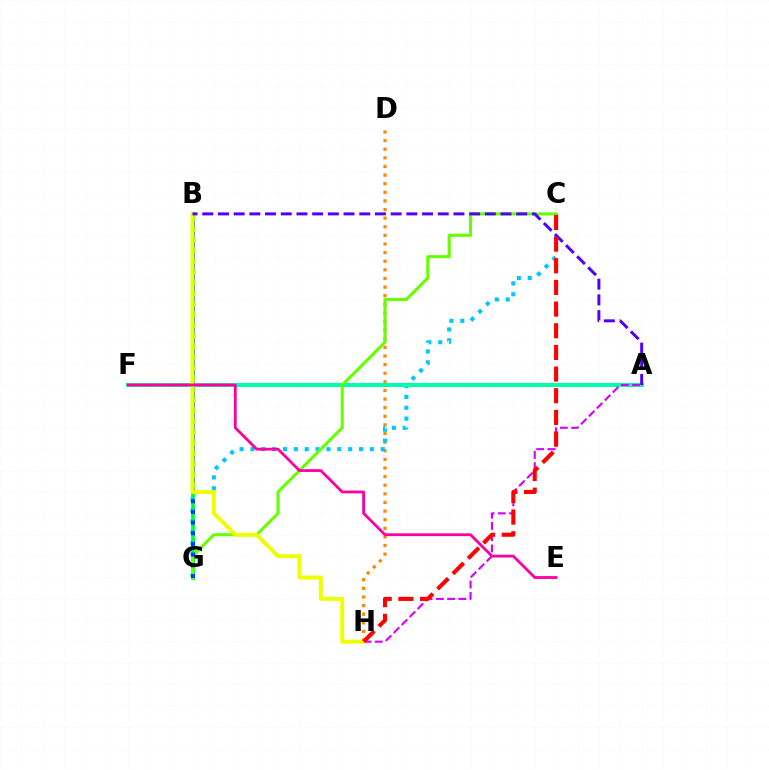{('D', 'H'): [{'color': '#ff8800', 'line_style': 'dotted', 'thickness': 2.34}], ('B', 'G'): [{'color': '#00ff27', 'line_style': 'solid', 'thickness': 2.73}, {'color': '#003fff', 'line_style': 'dotted', 'thickness': 2.9}], ('C', 'G'): [{'color': '#00c7ff', 'line_style': 'dotted', 'thickness': 2.95}, {'color': '#66ff00', 'line_style': 'solid', 'thickness': 2.2}], ('A', 'F'): [{'color': '#00ffaf', 'line_style': 'solid', 'thickness': 2.87}], ('A', 'H'): [{'color': '#d600ff', 'line_style': 'dashed', 'thickness': 1.53}], ('B', 'H'): [{'color': '#eeff00', 'line_style': 'solid', 'thickness': 2.86}], ('A', 'B'): [{'color': '#4f00ff', 'line_style': 'dashed', 'thickness': 2.13}], ('C', 'H'): [{'color': '#ff0000', 'line_style': 'dashed', 'thickness': 2.94}], ('E', 'F'): [{'color': '#ff00a0', 'line_style': 'solid', 'thickness': 2.01}]}